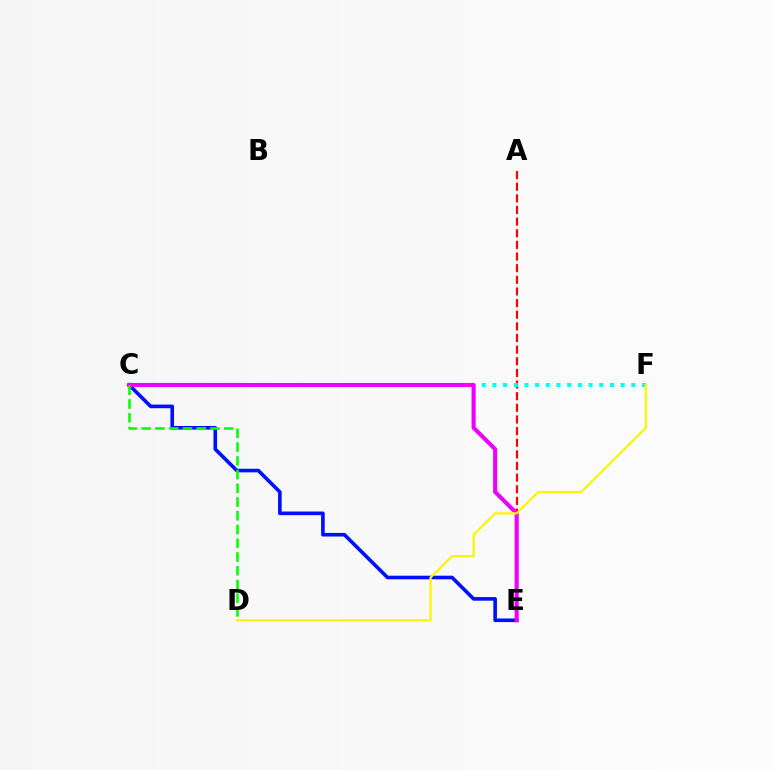{('A', 'E'): [{'color': '#ff0000', 'line_style': 'dashed', 'thickness': 1.58}], ('C', 'E'): [{'color': '#0010ff', 'line_style': 'solid', 'thickness': 2.6}, {'color': '#ee00ff', 'line_style': 'solid', 'thickness': 2.94}], ('C', 'F'): [{'color': '#00fff6', 'line_style': 'dotted', 'thickness': 2.9}], ('C', 'D'): [{'color': '#08ff00', 'line_style': 'dashed', 'thickness': 1.87}], ('D', 'F'): [{'color': '#fcf500', 'line_style': 'solid', 'thickness': 1.59}]}